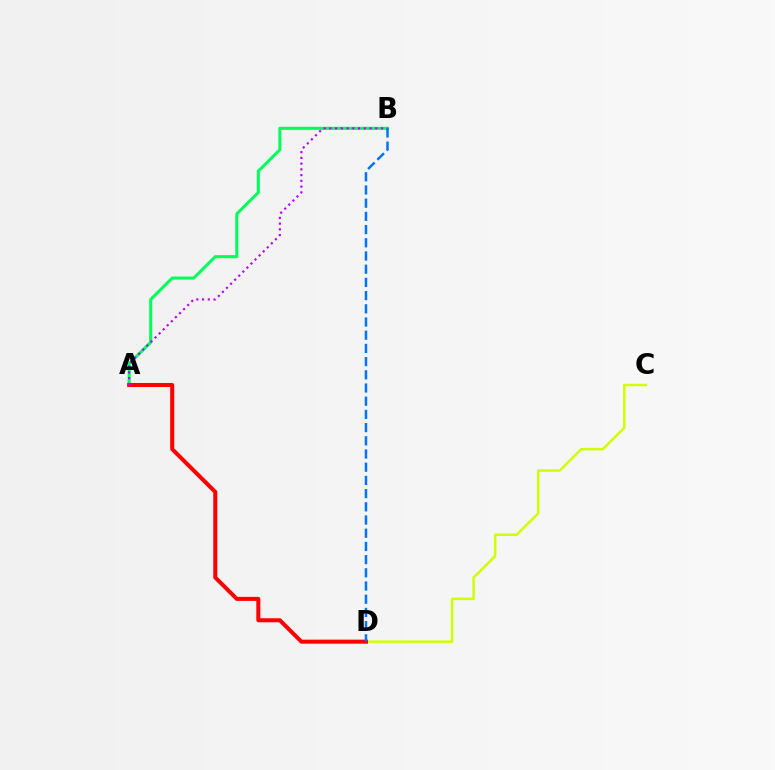{('A', 'B'): [{'color': '#00ff5c', 'line_style': 'solid', 'thickness': 2.21}, {'color': '#b900ff', 'line_style': 'dotted', 'thickness': 1.56}], ('C', 'D'): [{'color': '#d1ff00', 'line_style': 'solid', 'thickness': 1.81}], ('A', 'D'): [{'color': '#ff0000', 'line_style': 'solid', 'thickness': 2.9}], ('B', 'D'): [{'color': '#0074ff', 'line_style': 'dashed', 'thickness': 1.79}]}